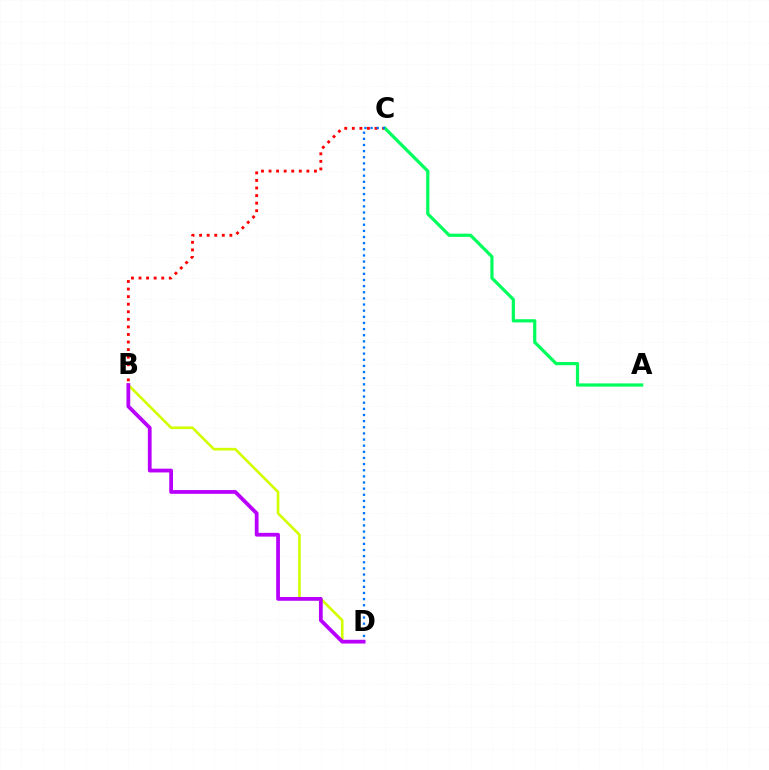{('B', 'C'): [{'color': '#ff0000', 'line_style': 'dotted', 'thickness': 2.06}], ('A', 'C'): [{'color': '#00ff5c', 'line_style': 'solid', 'thickness': 2.32}], ('B', 'D'): [{'color': '#d1ff00', 'line_style': 'solid', 'thickness': 1.9}, {'color': '#b900ff', 'line_style': 'solid', 'thickness': 2.71}], ('C', 'D'): [{'color': '#0074ff', 'line_style': 'dotted', 'thickness': 1.67}]}